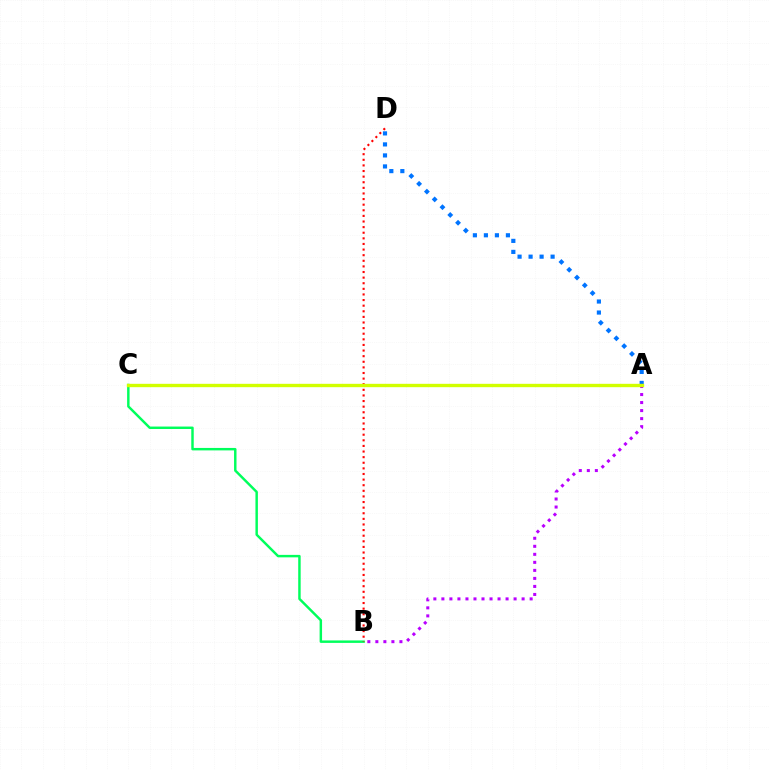{('B', 'C'): [{'color': '#00ff5c', 'line_style': 'solid', 'thickness': 1.77}], ('A', 'B'): [{'color': '#b900ff', 'line_style': 'dotted', 'thickness': 2.18}], ('A', 'D'): [{'color': '#0074ff', 'line_style': 'dotted', 'thickness': 2.99}], ('B', 'D'): [{'color': '#ff0000', 'line_style': 'dotted', 'thickness': 1.52}], ('A', 'C'): [{'color': '#d1ff00', 'line_style': 'solid', 'thickness': 2.43}]}